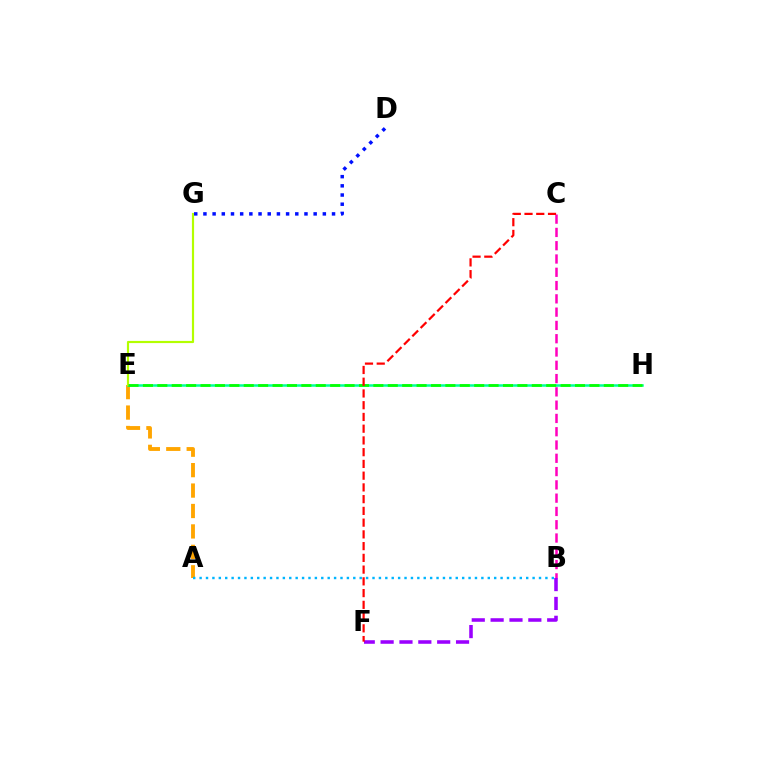{('B', 'C'): [{'color': '#ff00bd', 'line_style': 'dashed', 'thickness': 1.8}], ('A', 'E'): [{'color': '#ffa500', 'line_style': 'dashed', 'thickness': 2.78}], ('E', 'H'): [{'color': '#00ff9d', 'line_style': 'solid', 'thickness': 1.81}, {'color': '#08ff00', 'line_style': 'dashed', 'thickness': 1.96}], ('B', 'F'): [{'color': '#9b00ff', 'line_style': 'dashed', 'thickness': 2.56}], ('E', 'G'): [{'color': '#b3ff00', 'line_style': 'solid', 'thickness': 1.57}], ('A', 'B'): [{'color': '#00b5ff', 'line_style': 'dotted', 'thickness': 1.74}], ('C', 'F'): [{'color': '#ff0000', 'line_style': 'dashed', 'thickness': 1.6}], ('D', 'G'): [{'color': '#0010ff', 'line_style': 'dotted', 'thickness': 2.5}]}